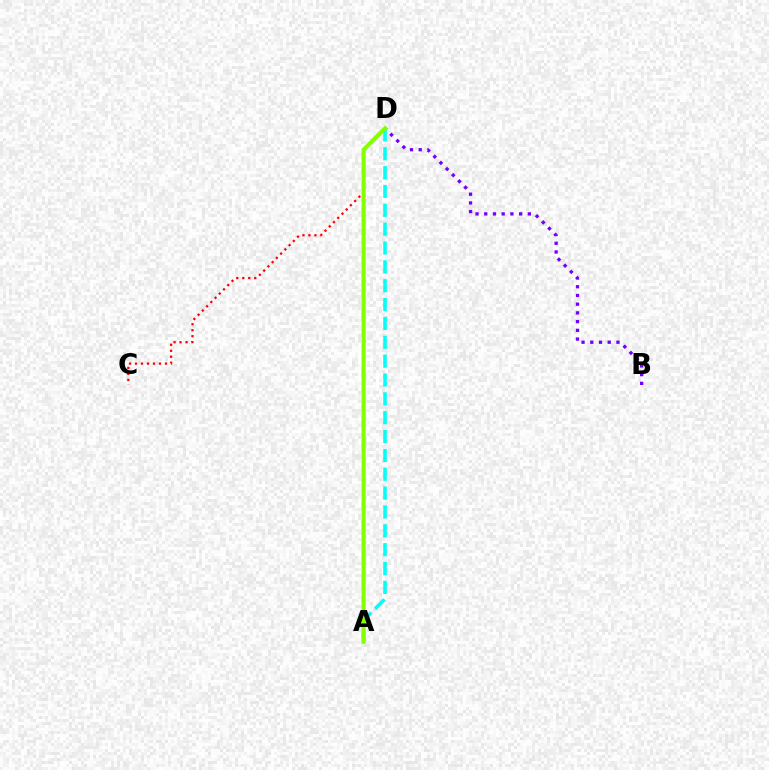{('B', 'D'): [{'color': '#7200ff', 'line_style': 'dotted', 'thickness': 2.37}], ('A', 'D'): [{'color': '#00fff6', 'line_style': 'dashed', 'thickness': 2.56}, {'color': '#84ff00', 'line_style': 'solid', 'thickness': 2.94}], ('C', 'D'): [{'color': '#ff0000', 'line_style': 'dotted', 'thickness': 1.63}]}